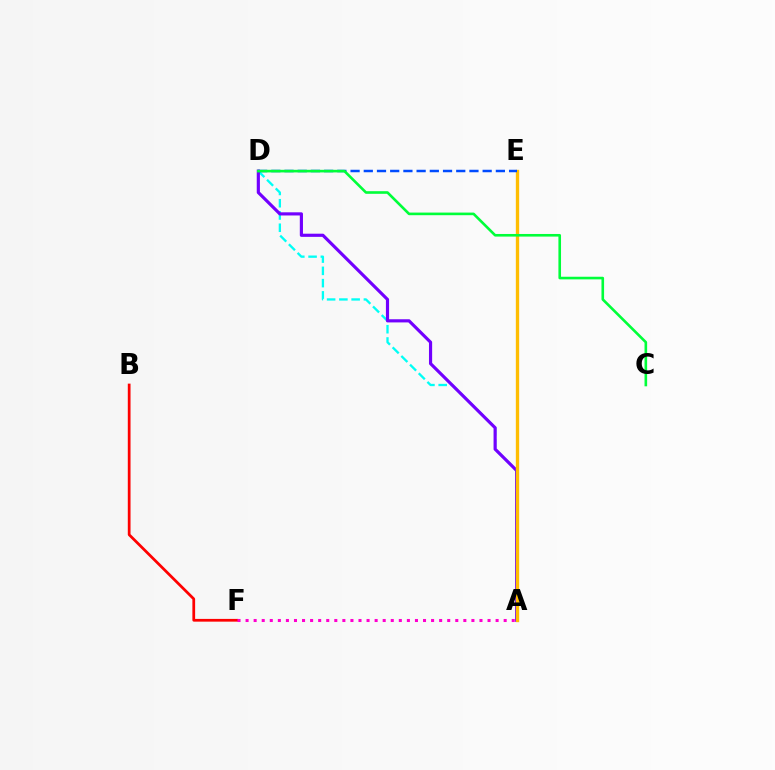{('A', 'D'): [{'color': '#00fff6', 'line_style': 'dashed', 'thickness': 1.67}, {'color': '#7200ff', 'line_style': 'solid', 'thickness': 2.28}], ('A', 'E'): [{'color': '#84ff00', 'line_style': 'dashed', 'thickness': 2.11}, {'color': '#ffbd00', 'line_style': 'solid', 'thickness': 2.39}], ('B', 'F'): [{'color': '#ff0000', 'line_style': 'solid', 'thickness': 1.97}], ('D', 'E'): [{'color': '#004bff', 'line_style': 'dashed', 'thickness': 1.79}], ('A', 'F'): [{'color': '#ff00cf', 'line_style': 'dotted', 'thickness': 2.19}], ('C', 'D'): [{'color': '#00ff39', 'line_style': 'solid', 'thickness': 1.89}]}